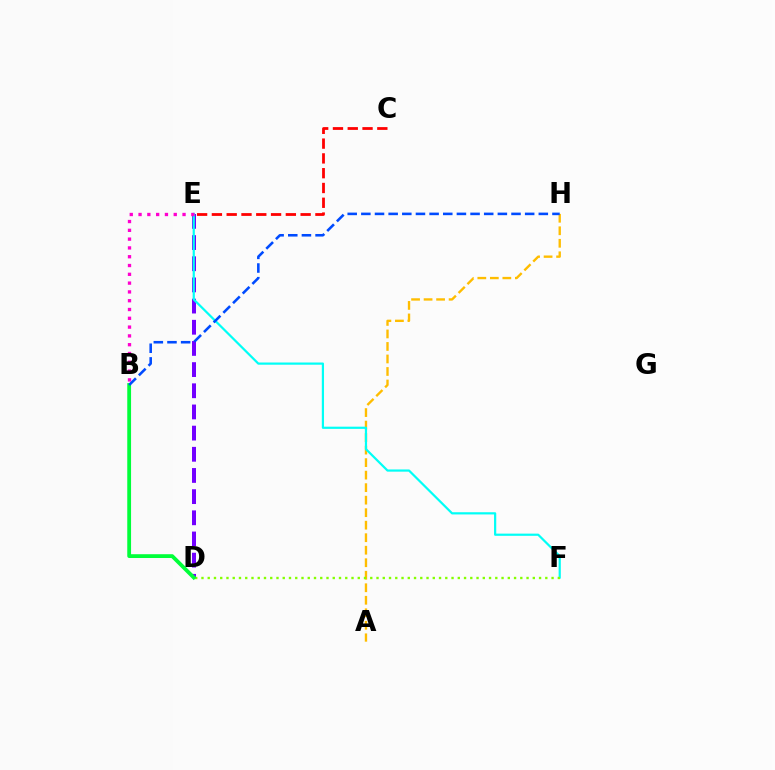{('A', 'H'): [{'color': '#ffbd00', 'line_style': 'dashed', 'thickness': 1.7}], ('D', 'E'): [{'color': '#7200ff', 'line_style': 'dashed', 'thickness': 2.88}], ('E', 'F'): [{'color': '#00fff6', 'line_style': 'solid', 'thickness': 1.59}], ('B', 'E'): [{'color': '#ff00cf', 'line_style': 'dotted', 'thickness': 2.39}], ('C', 'E'): [{'color': '#ff0000', 'line_style': 'dashed', 'thickness': 2.01}], ('D', 'F'): [{'color': '#84ff00', 'line_style': 'dotted', 'thickness': 1.7}], ('B', 'D'): [{'color': '#00ff39', 'line_style': 'solid', 'thickness': 2.73}], ('B', 'H'): [{'color': '#004bff', 'line_style': 'dashed', 'thickness': 1.85}]}